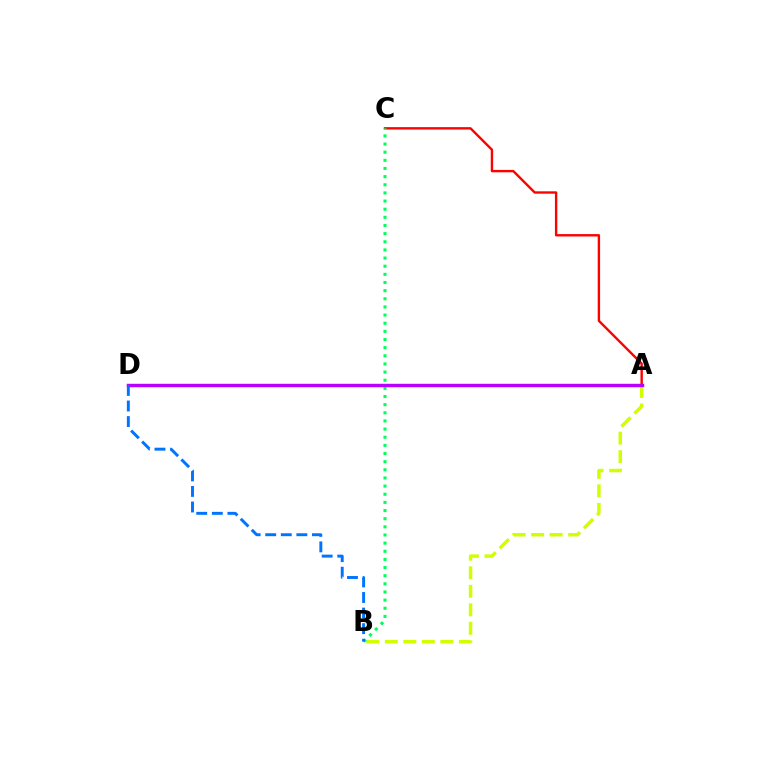{('A', 'C'): [{'color': '#ff0000', 'line_style': 'solid', 'thickness': 1.71}], ('A', 'B'): [{'color': '#d1ff00', 'line_style': 'dashed', 'thickness': 2.52}], ('B', 'C'): [{'color': '#00ff5c', 'line_style': 'dotted', 'thickness': 2.21}], ('A', 'D'): [{'color': '#b900ff', 'line_style': 'solid', 'thickness': 2.47}], ('B', 'D'): [{'color': '#0074ff', 'line_style': 'dashed', 'thickness': 2.11}]}